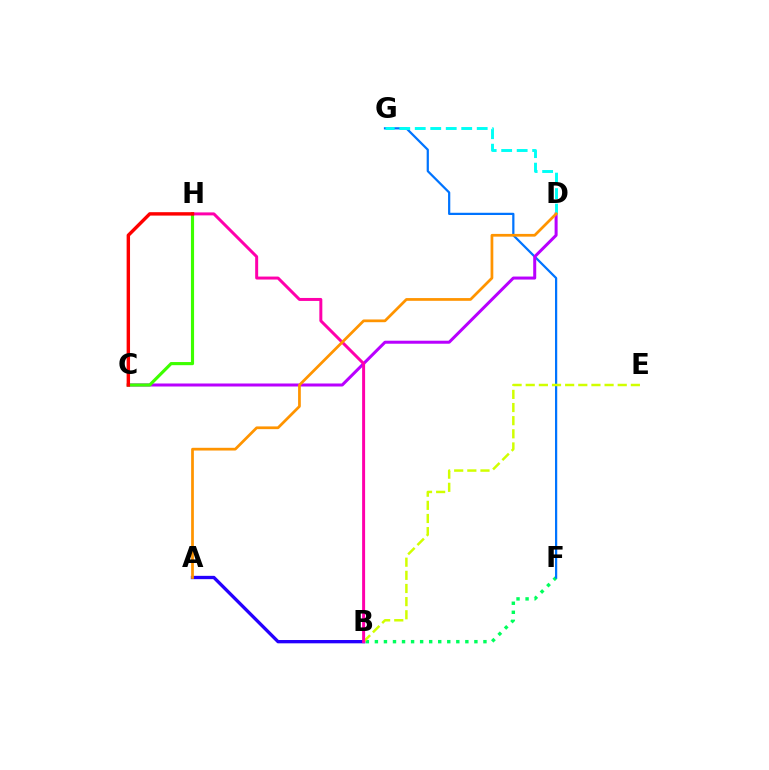{('B', 'F'): [{'color': '#00ff5c', 'line_style': 'dotted', 'thickness': 2.46}], ('A', 'B'): [{'color': '#2500ff', 'line_style': 'solid', 'thickness': 2.39}], ('F', 'G'): [{'color': '#0074ff', 'line_style': 'solid', 'thickness': 1.6}], ('B', 'E'): [{'color': '#d1ff00', 'line_style': 'dashed', 'thickness': 1.79}], ('C', 'D'): [{'color': '#b900ff', 'line_style': 'solid', 'thickness': 2.17}], ('C', 'H'): [{'color': '#3dff00', 'line_style': 'solid', 'thickness': 2.26}, {'color': '#ff0000', 'line_style': 'solid', 'thickness': 2.45}], ('B', 'H'): [{'color': '#ff00ac', 'line_style': 'solid', 'thickness': 2.14}], ('D', 'G'): [{'color': '#00fff6', 'line_style': 'dashed', 'thickness': 2.1}], ('A', 'D'): [{'color': '#ff9400', 'line_style': 'solid', 'thickness': 1.97}]}